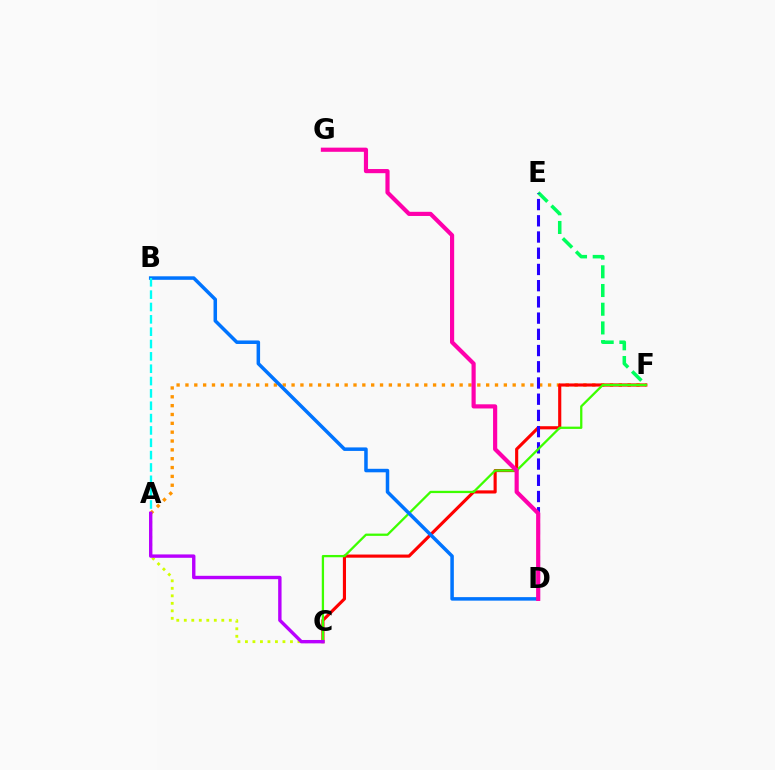{('E', 'F'): [{'color': '#00ff5c', 'line_style': 'dashed', 'thickness': 2.54}], ('A', 'F'): [{'color': '#ff9400', 'line_style': 'dotted', 'thickness': 2.4}], ('C', 'F'): [{'color': '#ff0000', 'line_style': 'solid', 'thickness': 2.25}, {'color': '#3dff00', 'line_style': 'solid', 'thickness': 1.64}], ('A', 'C'): [{'color': '#d1ff00', 'line_style': 'dotted', 'thickness': 2.04}, {'color': '#b900ff', 'line_style': 'solid', 'thickness': 2.44}], ('D', 'E'): [{'color': '#2500ff', 'line_style': 'dashed', 'thickness': 2.2}], ('B', 'D'): [{'color': '#0074ff', 'line_style': 'solid', 'thickness': 2.53}], ('A', 'B'): [{'color': '#00fff6', 'line_style': 'dashed', 'thickness': 1.68}], ('D', 'G'): [{'color': '#ff00ac', 'line_style': 'solid', 'thickness': 2.99}]}